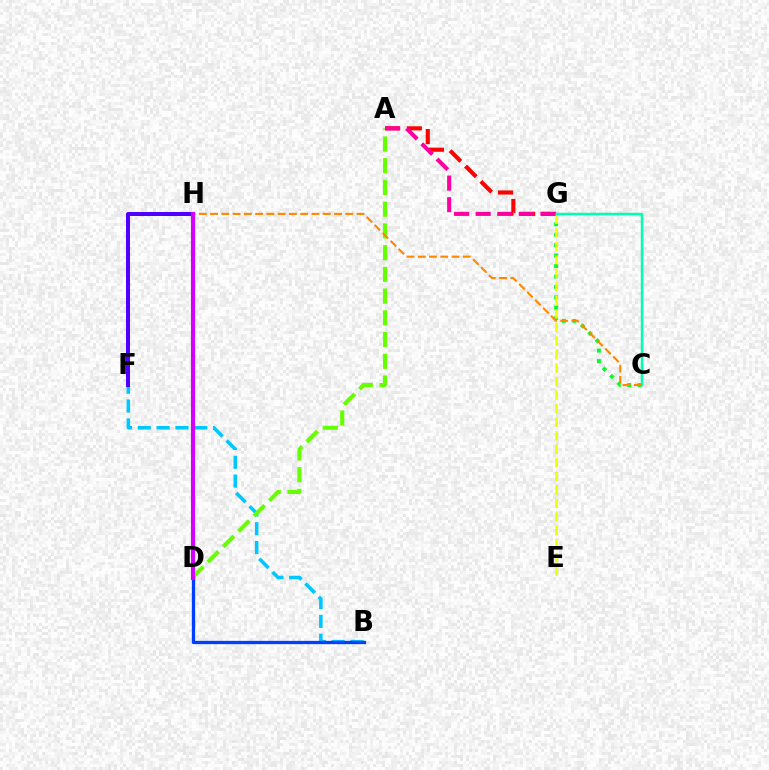{('B', 'F'): [{'color': '#00c7ff', 'line_style': 'dashed', 'thickness': 2.56}], ('B', 'D'): [{'color': '#003fff', 'line_style': 'solid', 'thickness': 2.37}], ('A', 'G'): [{'color': '#ff0000', 'line_style': 'dashed', 'thickness': 2.95}, {'color': '#ff00a0', 'line_style': 'dashed', 'thickness': 2.93}], ('C', 'G'): [{'color': '#00ff27', 'line_style': 'dotted', 'thickness': 2.84}, {'color': '#00ffaf', 'line_style': 'solid', 'thickness': 1.79}], ('F', 'H'): [{'color': '#4f00ff', 'line_style': 'solid', 'thickness': 2.89}], ('E', 'G'): [{'color': '#eeff00', 'line_style': 'dashed', 'thickness': 1.84}], ('A', 'D'): [{'color': '#66ff00', 'line_style': 'dashed', 'thickness': 2.95}], ('C', 'H'): [{'color': '#ff8800', 'line_style': 'dashed', 'thickness': 1.53}], ('D', 'H'): [{'color': '#d600ff', 'line_style': 'solid', 'thickness': 2.96}]}